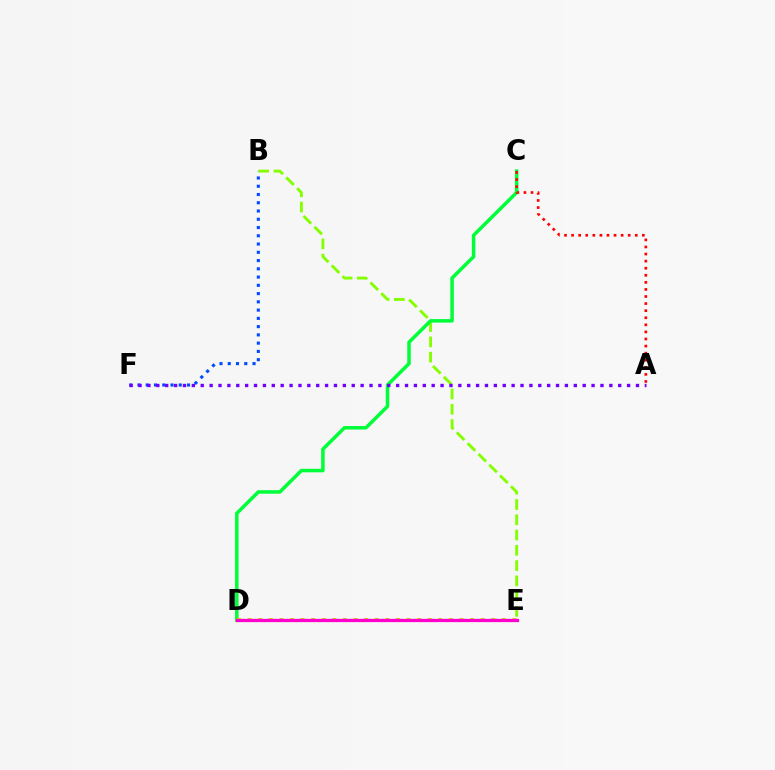{('B', 'E'): [{'color': '#84ff00', 'line_style': 'dashed', 'thickness': 2.07}], ('C', 'D'): [{'color': '#00ff39', 'line_style': 'solid', 'thickness': 2.53}], ('A', 'C'): [{'color': '#ff0000', 'line_style': 'dotted', 'thickness': 1.92}], ('B', 'F'): [{'color': '#004bff', 'line_style': 'dotted', 'thickness': 2.24}], ('D', 'E'): [{'color': '#ffbd00', 'line_style': 'dotted', 'thickness': 2.88}, {'color': '#00fff6', 'line_style': 'dotted', 'thickness': 1.72}, {'color': '#ff00cf', 'line_style': 'solid', 'thickness': 2.35}], ('A', 'F'): [{'color': '#7200ff', 'line_style': 'dotted', 'thickness': 2.41}]}